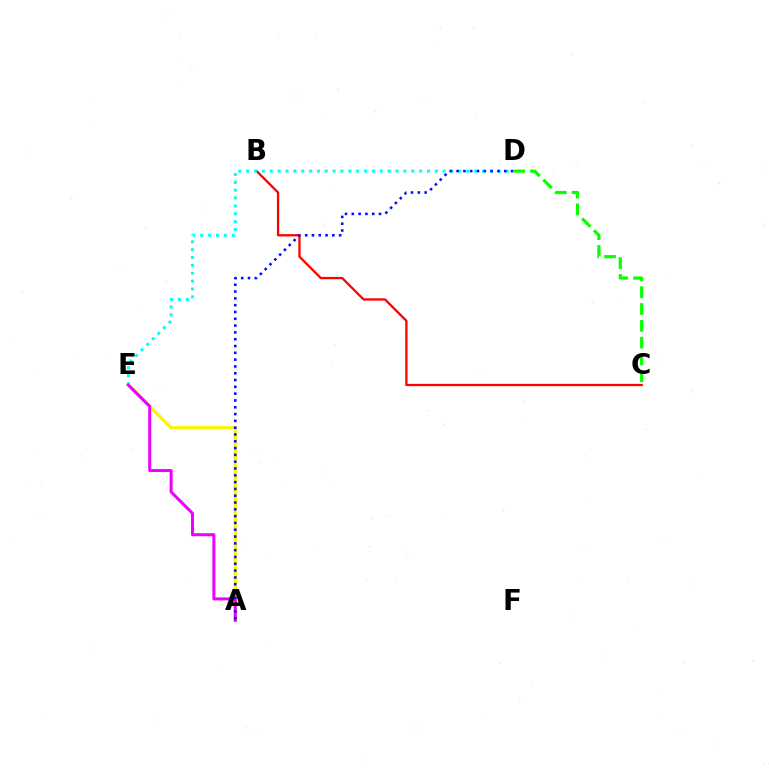{('B', 'C'): [{'color': '#ff0000', 'line_style': 'solid', 'thickness': 1.64}], ('D', 'E'): [{'color': '#00fff6', 'line_style': 'dotted', 'thickness': 2.14}], ('A', 'E'): [{'color': '#fcf500', 'line_style': 'solid', 'thickness': 2.35}, {'color': '#ee00ff', 'line_style': 'solid', 'thickness': 2.17}], ('A', 'D'): [{'color': '#0010ff', 'line_style': 'dotted', 'thickness': 1.85}], ('C', 'D'): [{'color': '#08ff00', 'line_style': 'dashed', 'thickness': 2.28}]}